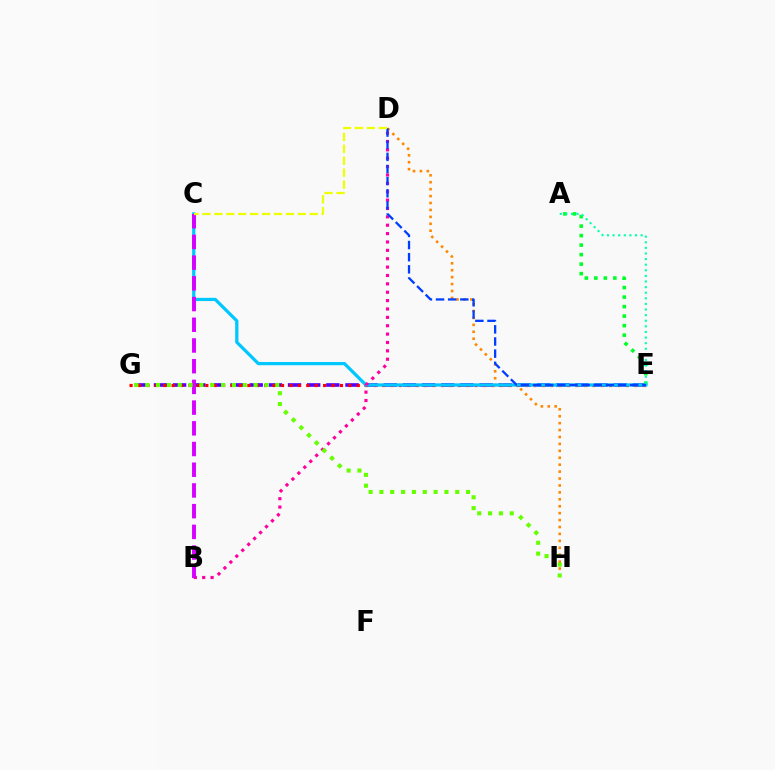{('E', 'G'): [{'color': '#4f00ff', 'line_style': 'dashed', 'thickness': 2.6}, {'color': '#ff0000', 'line_style': 'dotted', 'thickness': 2.29}], ('D', 'H'): [{'color': '#ff8800', 'line_style': 'dotted', 'thickness': 1.88}], ('A', 'E'): [{'color': '#00ff27', 'line_style': 'dotted', 'thickness': 2.58}, {'color': '#00ffaf', 'line_style': 'dotted', 'thickness': 1.52}], ('C', 'E'): [{'color': '#00c7ff', 'line_style': 'solid', 'thickness': 2.33}], ('B', 'D'): [{'color': '#ff00a0', 'line_style': 'dotted', 'thickness': 2.28}], ('D', 'E'): [{'color': '#003fff', 'line_style': 'dashed', 'thickness': 1.65}], ('B', 'C'): [{'color': '#d600ff', 'line_style': 'dashed', 'thickness': 2.81}], ('C', 'D'): [{'color': '#eeff00', 'line_style': 'dashed', 'thickness': 1.62}], ('G', 'H'): [{'color': '#66ff00', 'line_style': 'dotted', 'thickness': 2.94}]}